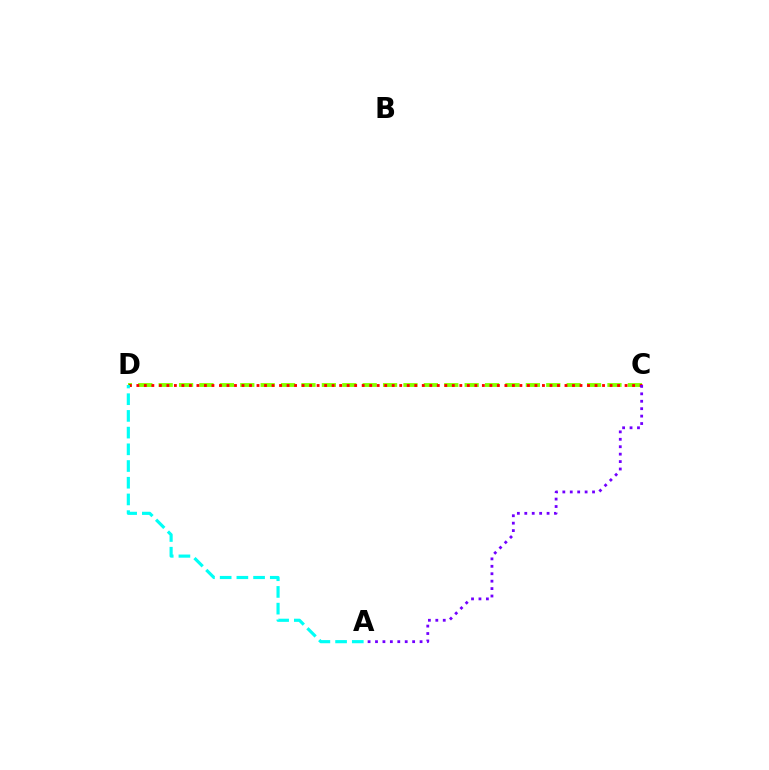{('C', 'D'): [{'color': '#84ff00', 'line_style': 'dashed', 'thickness': 2.77}, {'color': '#ff0000', 'line_style': 'dotted', 'thickness': 2.04}], ('A', 'D'): [{'color': '#00fff6', 'line_style': 'dashed', 'thickness': 2.27}], ('A', 'C'): [{'color': '#7200ff', 'line_style': 'dotted', 'thickness': 2.02}]}